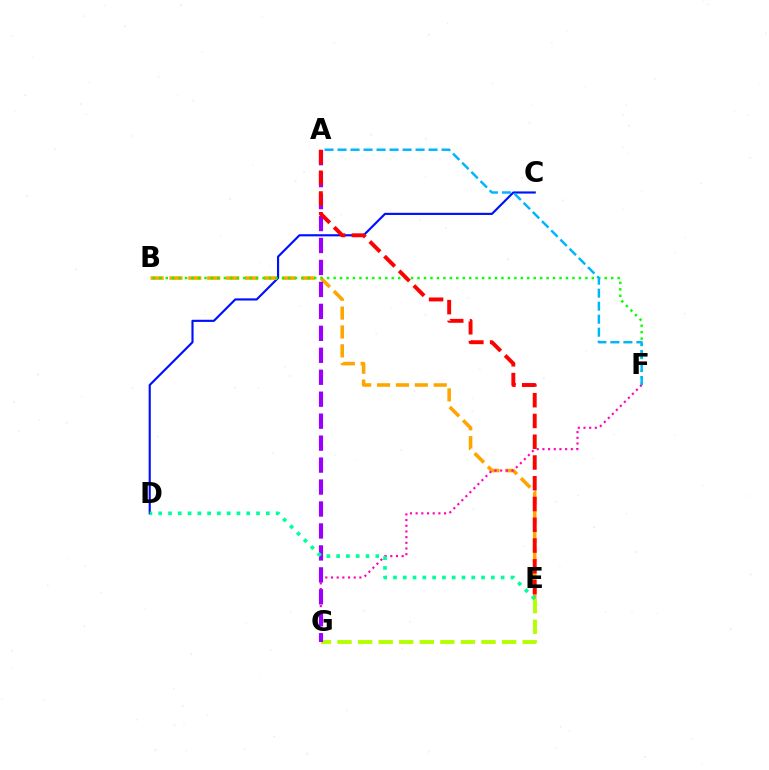{('C', 'D'): [{'color': '#0010ff', 'line_style': 'solid', 'thickness': 1.55}], ('B', 'E'): [{'color': '#ffa500', 'line_style': 'dashed', 'thickness': 2.56}], ('B', 'F'): [{'color': '#08ff00', 'line_style': 'dotted', 'thickness': 1.75}], ('F', 'G'): [{'color': '#ff00bd', 'line_style': 'dotted', 'thickness': 1.54}], ('E', 'G'): [{'color': '#b3ff00', 'line_style': 'dashed', 'thickness': 2.79}], ('A', 'G'): [{'color': '#9b00ff', 'line_style': 'dashed', 'thickness': 2.98}], ('A', 'F'): [{'color': '#00b5ff', 'line_style': 'dashed', 'thickness': 1.77}], ('D', 'E'): [{'color': '#00ff9d', 'line_style': 'dotted', 'thickness': 2.66}], ('A', 'E'): [{'color': '#ff0000', 'line_style': 'dashed', 'thickness': 2.82}]}